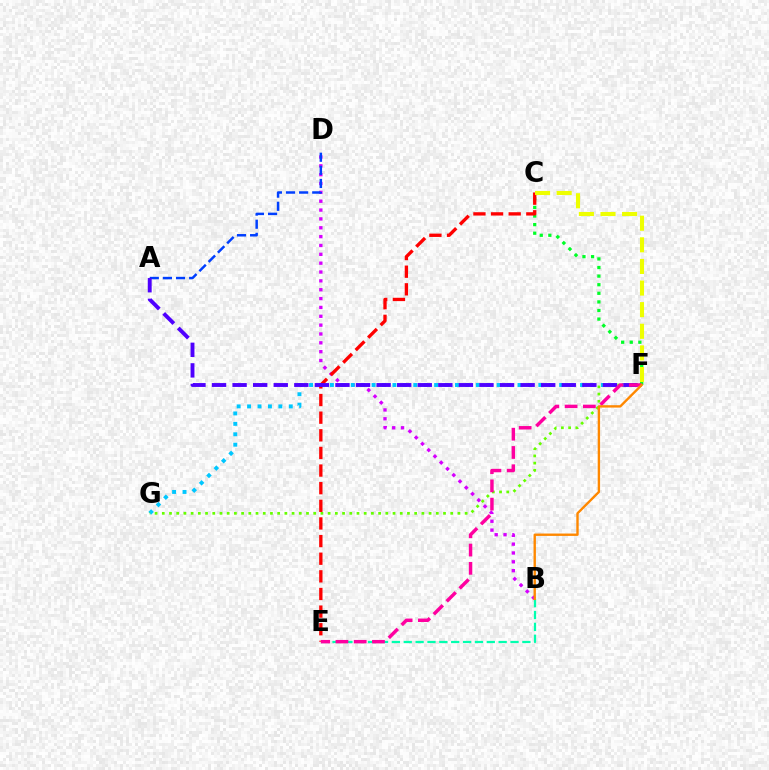{('B', 'E'): [{'color': '#00ffaf', 'line_style': 'dashed', 'thickness': 1.61}], ('C', 'F'): [{'color': '#00ff27', 'line_style': 'dotted', 'thickness': 2.34}, {'color': '#eeff00', 'line_style': 'dashed', 'thickness': 2.94}], ('B', 'D'): [{'color': '#d600ff', 'line_style': 'dotted', 'thickness': 2.4}], ('F', 'G'): [{'color': '#00c7ff', 'line_style': 'dotted', 'thickness': 2.83}, {'color': '#66ff00', 'line_style': 'dotted', 'thickness': 1.96}], ('C', 'E'): [{'color': '#ff0000', 'line_style': 'dashed', 'thickness': 2.4}], ('A', 'D'): [{'color': '#003fff', 'line_style': 'dashed', 'thickness': 1.78}], ('A', 'F'): [{'color': '#4f00ff', 'line_style': 'dashed', 'thickness': 2.79}], ('E', 'F'): [{'color': '#ff00a0', 'line_style': 'dashed', 'thickness': 2.48}], ('B', 'F'): [{'color': '#ff8800', 'line_style': 'solid', 'thickness': 1.71}]}